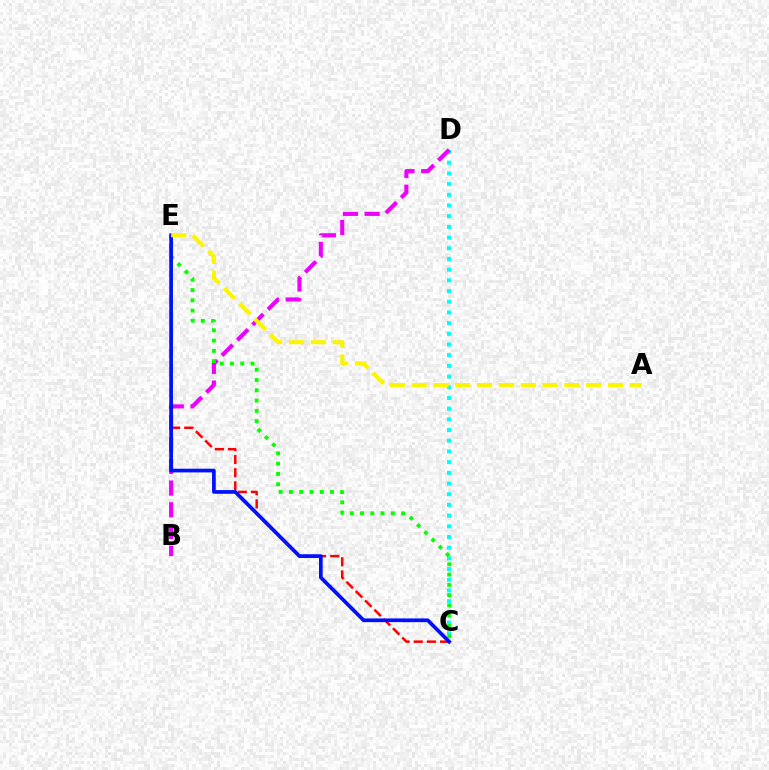{('C', 'D'): [{'color': '#00fff6', 'line_style': 'dotted', 'thickness': 2.91}], ('C', 'E'): [{'color': '#ff0000', 'line_style': 'dashed', 'thickness': 1.79}, {'color': '#08ff00', 'line_style': 'dotted', 'thickness': 2.79}, {'color': '#0010ff', 'line_style': 'solid', 'thickness': 2.67}], ('B', 'D'): [{'color': '#ee00ff', 'line_style': 'dashed', 'thickness': 2.95}], ('A', 'E'): [{'color': '#fcf500', 'line_style': 'dashed', 'thickness': 2.97}]}